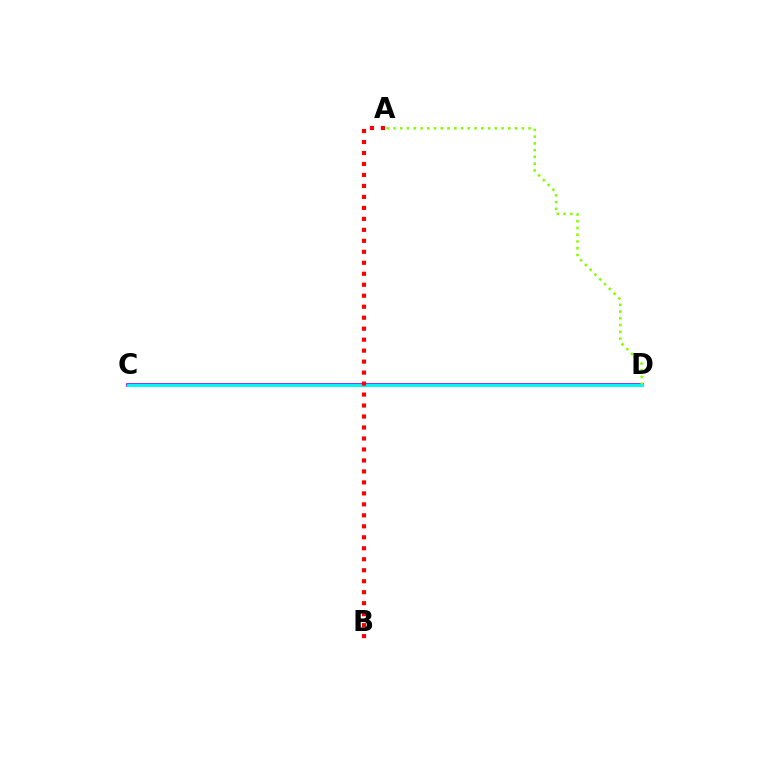{('C', 'D'): [{'color': '#7200ff', 'line_style': 'solid', 'thickness': 2.55}, {'color': '#00fff6', 'line_style': 'solid', 'thickness': 2.1}], ('A', 'D'): [{'color': '#84ff00', 'line_style': 'dotted', 'thickness': 1.83}], ('A', 'B'): [{'color': '#ff0000', 'line_style': 'dotted', 'thickness': 2.98}]}